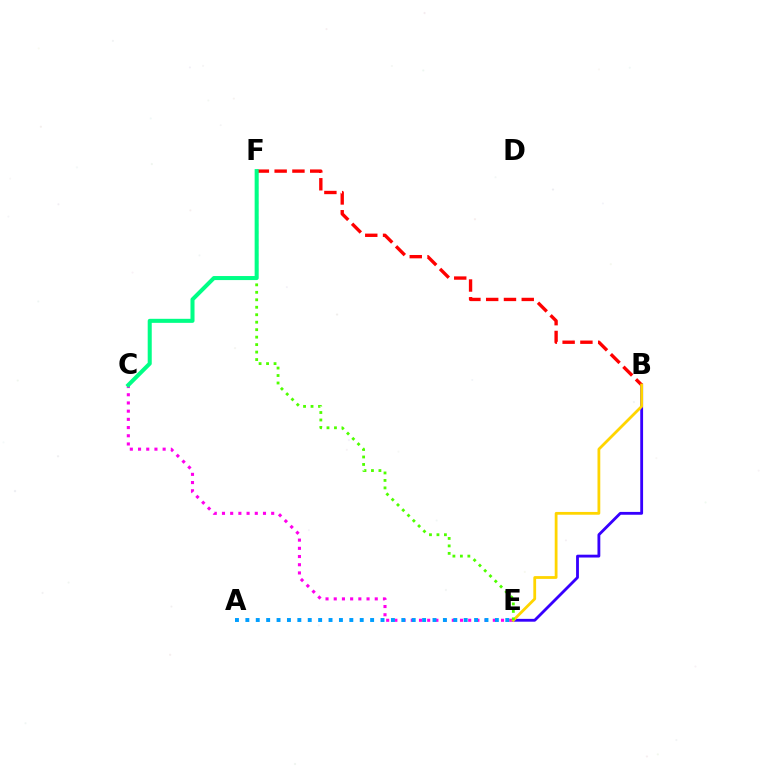{('B', 'E'): [{'color': '#3700ff', 'line_style': 'solid', 'thickness': 2.04}, {'color': '#ffd500', 'line_style': 'solid', 'thickness': 2.01}], ('B', 'F'): [{'color': '#ff0000', 'line_style': 'dashed', 'thickness': 2.42}], ('C', 'E'): [{'color': '#ff00ed', 'line_style': 'dotted', 'thickness': 2.23}], ('A', 'E'): [{'color': '#009eff', 'line_style': 'dotted', 'thickness': 2.82}], ('E', 'F'): [{'color': '#4fff00', 'line_style': 'dotted', 'thickness': 2.03}], ('C', 'F'): [{'color': '#00ff86', 'line_style': 'solid', 'thickness': 2.91}]}